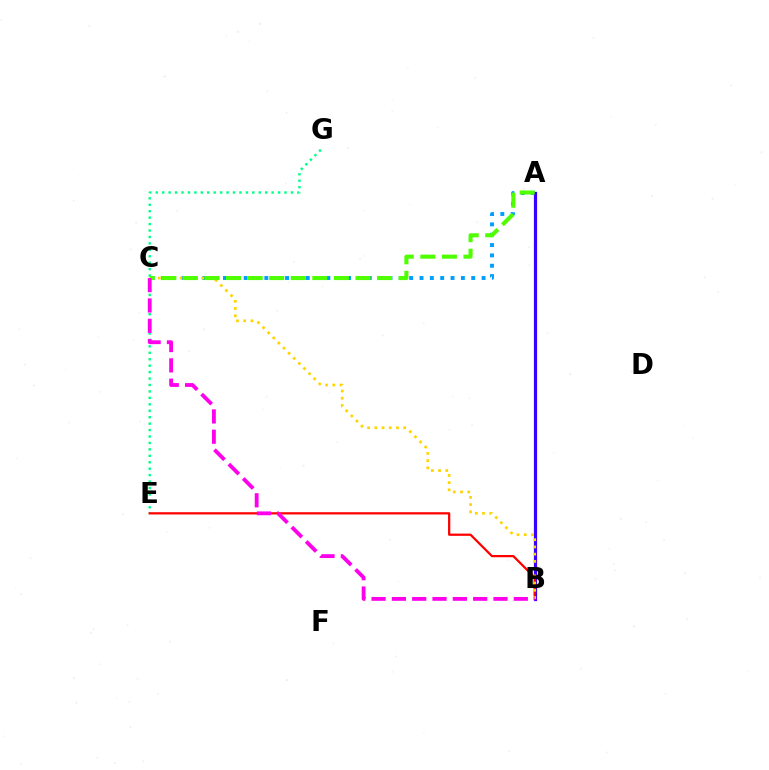{('A', 'C'): [{'color': '#009eff', 'line_style': 'dotted', 'thickness': 2.81}, {'color': '#4fff00', 'line_style': 'dashed', 'thickness': 2.93}], ('A', 'B'): [{'color': '#3700ff', 'line_style': 'solid', 'thickness': 2.31}], ('E', 'G'): [{'color': '#00ff86', 'line_style': 'dotted', 'thickness': 1.75}], ('B', 'E'): [{'color': '#ff0000', 'line_style': 'solid', 'thickness': 1.62}], ('B', 'C'): [{'color': '#ffd500', 'line_style': 'dotted', 'thickness': 1.96}, {'color': '#ff00ed', 'line_style': 'dashed', 'thickness': 2.76}]}